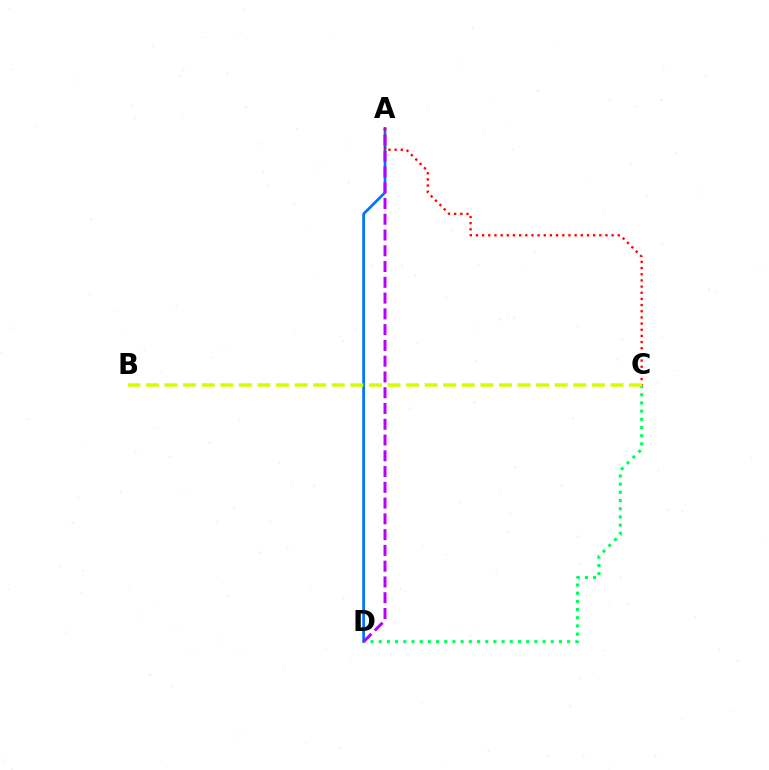{('A', 'D'): [{'color': '#0074ff', 'line_style': 'solid', 'thickness': 1.96}, {'color': '#b900ff', 'line_style': 'dashed', 'thickness': 2.14}], ('A', 'C'): [{'color': '#ff0000', 'line_style': 'dotted', 'thickness': 1.68}], ('C', 'D'): [{'color': '#00ff5c', 'line_style': 'dotted', 'thickness': 2.23}], ('B', 'C'): [{'color': '#d1ff00', 'line_style': 'dashed', 'thickness': 2.52}]}